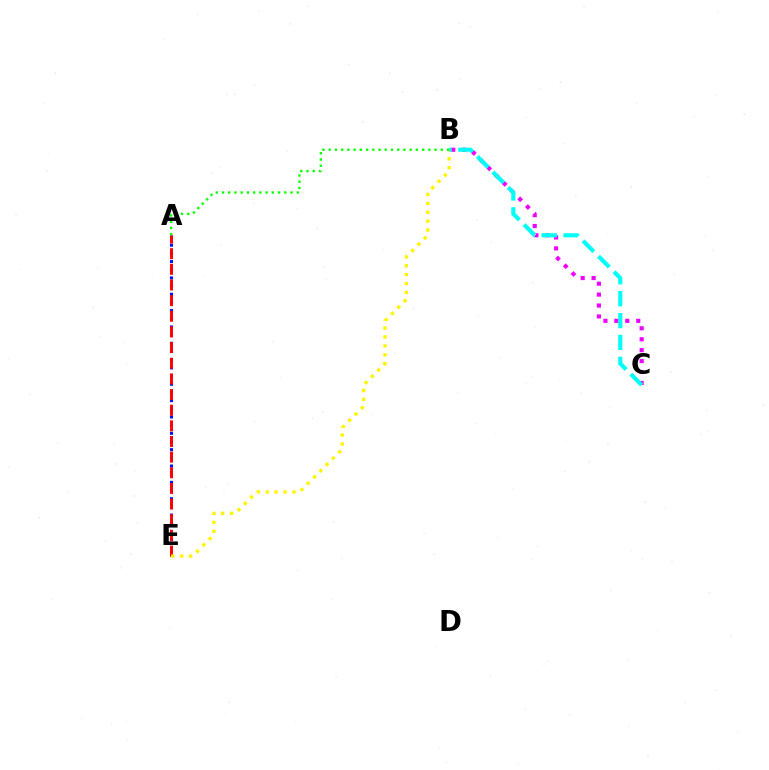{('A', 'E'): [{'color': '#0010ff', 'line_style': 'dotted', 'thickness': 2.22}, {'color': '#ff0000', 'line_style': 'dashed', 'thickness': 2.13}], ('B', 'E'): [{'color': '#fcf500', 'line_style': 'dotted', 'thickness': 2.42}], ('B', 'C'): [{'color': '#ee00ff', 'line_style': 'dotted', 'thickness': 2.97}, {'color': '#00fff6', 'line_style': 'dashed', 'thickness': 2.97}], ('A', 'B'): [{'color': '#08ff00', 'line_style': 'dotted', 'thickness': 1.69}]}